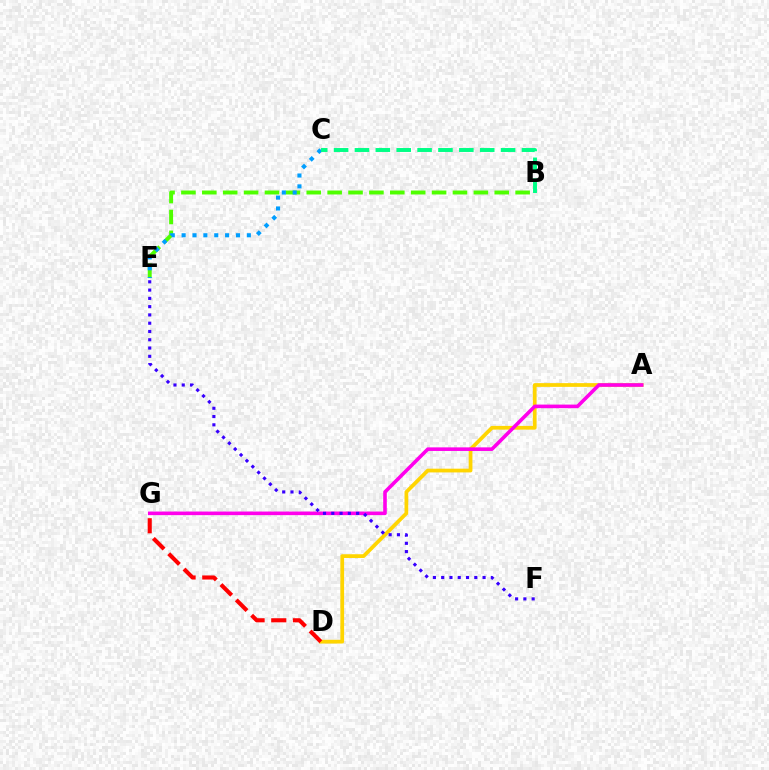{('B', 'E'): [{'color': '#4fff00', 'line_style': 'dashed', 'thickness': 2.84}], ('C', 'E'): [{'color': '#009eff', 'line_style': 'dotted', 'thickness': 2.95}], ('A', 'D'): [{'color': '#ffd500', 'line_style': 'solid', 'thickness': 2.7}], ('B', 'C'): [{'color': '#00ff86', 'line_style': 'dashed', 'thickness': 2.84}], ('A', 'G'): [{'color': '#ff00ed', 'line_style': 'solid', 'thickness': 2.59}], ('D', 'G'): [{'color': '#ff0000', 'line_style': 'dashed', 'thickness': 2.95}], ('E', 'F'): [{'color': '#3700ff', 'line_style': 'dotted', 'thickness': 2.25}]}